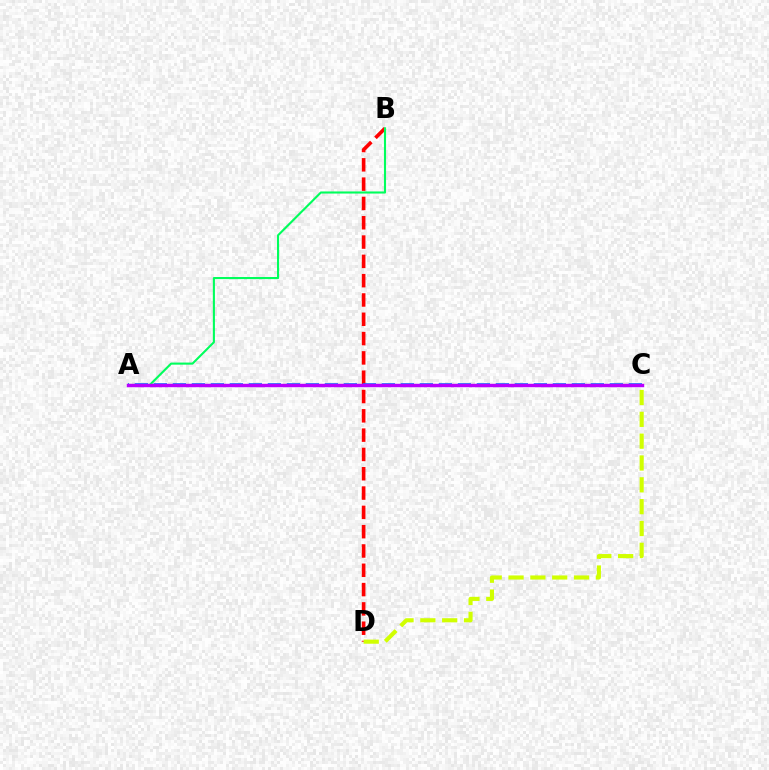{('B', 'D'): [{'color': '#ff0000', 'line_style': 'dashed', 'thickness': 2.62}], ('A', 'B'): [{'color': '#00ff5c', 'line_style': 'solid', 'thickness': 1.51}], ('A', 'C'): [{'color': '#0074ff', 'line_style': 'dashed', 'thickness': 2.58}, {'color': '#b900ff', 'line_style': 'solid', 'thickness': 2.47}], ('C', 'D'): [{'color': '#d1ff00', 'line_style': 'dashed', 'thickness': 2.97}]}